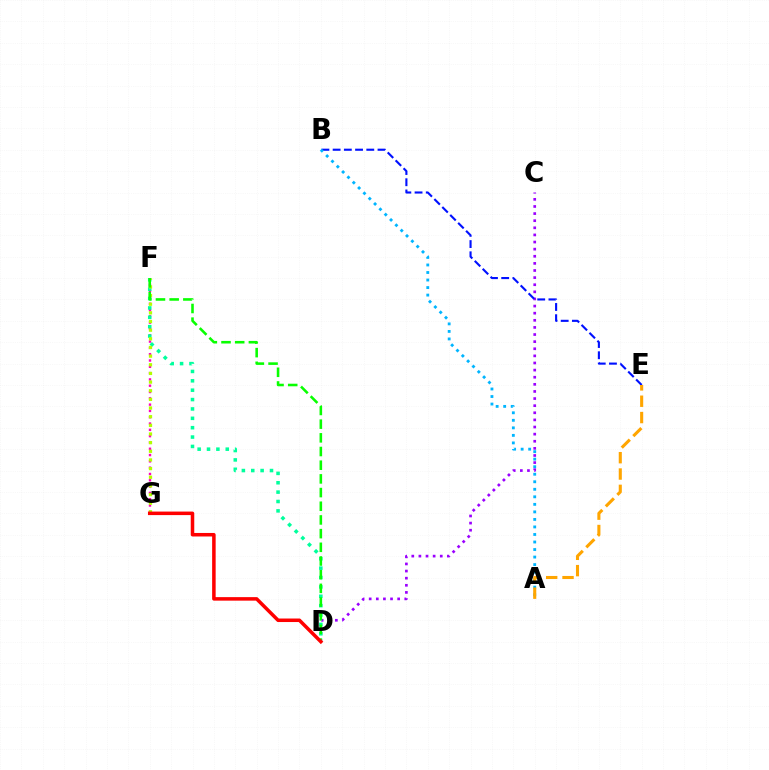{('F', 'G'): [{'color': '#ff00bd', 'line_style': 'dotted', 'thickness': 1.71}, {'color': '#b3ff00', 'line_style': 'dotted', 'thickness': 2.35}], ('C', 'D'): [{'color': '#9b00ff', 'line_style': 'dotted', 'thickness': 1.93}], ('D', 'F'): [{'color': '#00ff9d', 'line_style': 'dotted', 'thickness': 2.55}, {'color': '#08ff00', 'line_style': 'dashed', 'thickness': 1.86}], ('B', 'E'): [{'color': '#0010ff', 'line_style': 'dashed', 'thickness': 1.52}], ('A', 'B'): [{'color': '#00b5ff', 'line_style': 'dotted', 'thickness': 2.05}], ('D', 'G'): [{'color': '#ff0000', 'line_style': 'solid', 'thickness': 2.54}], ('A', 'E'): [{'color': '#ffa500', 'line_style': 'dashed', 'thickness': 2.22}]}